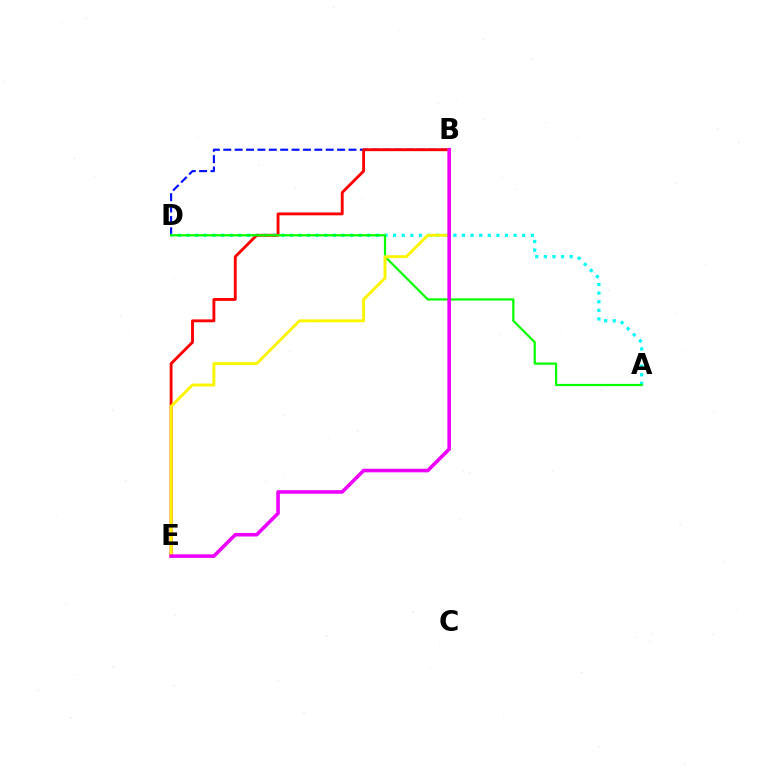{('B', 'D'): [{'color': '#0010ff', 'line_style': 'dashed', 'thickness': 1.55}], ('A', 'D'): [{'color': '#00fff6', 'line_style': 'dotted', 'thickness': 2.34}, {'color': '#08ff00', 'line_style': 'solid', 'thickness': 1.61}], ('B', 'E'): [{'color': '#ff0000', 'line_style': 'solid', 'thickness': 2.06}, {'color': '#fcf500', 'line_style': 'solid', 'thickness': 2.11}, {'color': '#ee00ff', 'line_style': 'solid', 'thickness': 2.57}]}